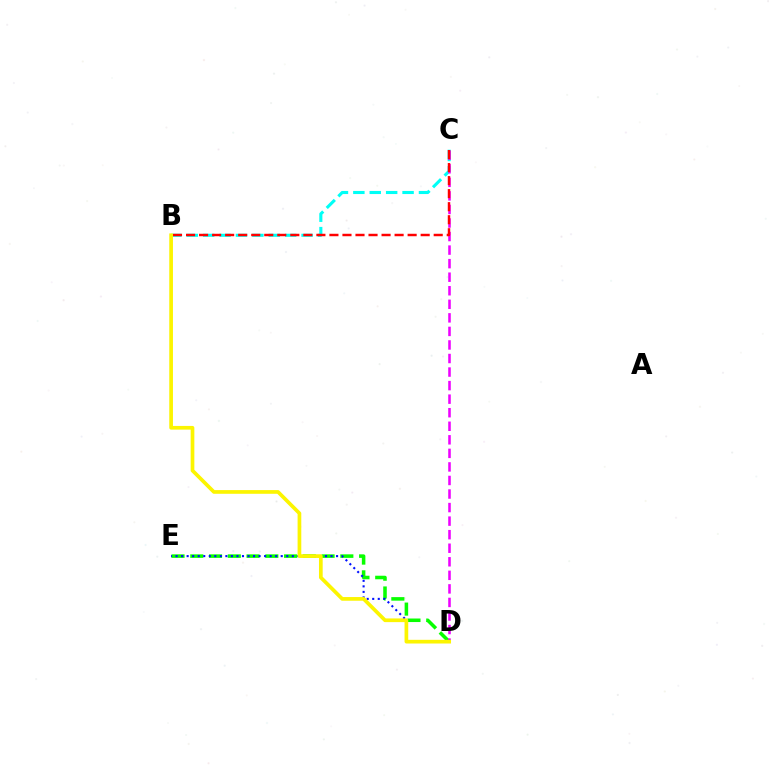{('B', 'C'): [{'color': '#00fff6', 'line_style': 'dashed', 'thickness': 2.23}, {'color': '#ff0000', 'line_style': 'dashed', 'thickness': 1.77}], ('D', 'E'): [{'color': '#08ff00', 'line_style': 'dashed', 'thickness': 2.55}, {'color': '#0010ff', 'line_style': 'dotted', 'thickness': 1.5}], ('C', 'D'): [{'color': '#ee00ff', 'line_style': 'dashed', 'thickness': 1.84}], ('B', 'D'): [{'color': '#fcf500', 'line_style': 'solid', 'thickness': 2.66}]}